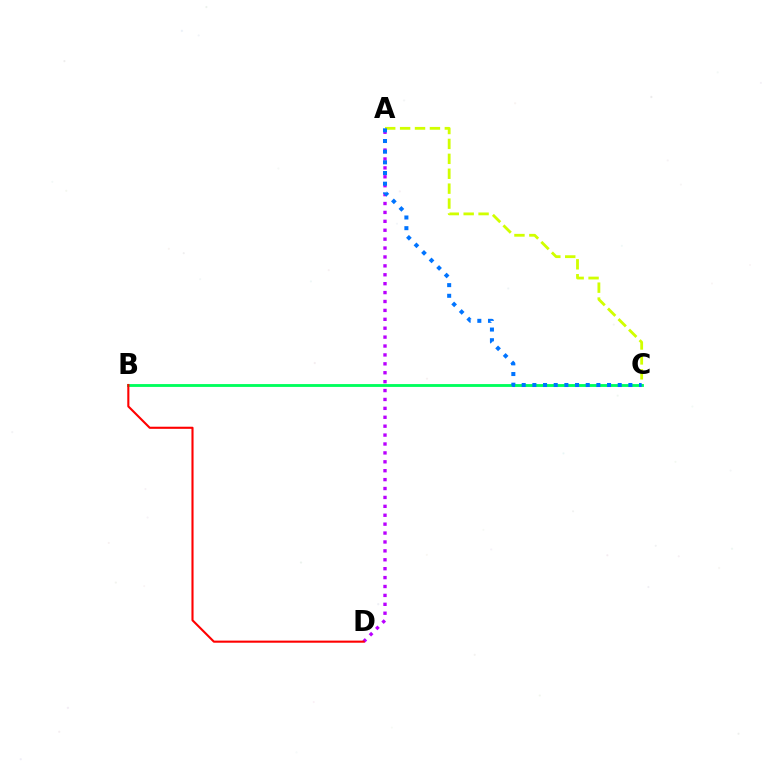{('A', 'C'): [{'color': '#d1ff00', 'line_style': 'dashed', 'thickness': 2.03}, {'color': '#0074ff', 'line_style': 'dotted', 'thickness': 2.9}], ('A', 'D'): [{'color': '#b900ff', 'line_style': 'dotted', 'thickness': 2.42}], ('B', 'C'): [{'color': '#00ff5c', 'line_style': 'solid', 'thickness': 2.05}], ('B', 'D'): [{'color': '#ff0000', 'line_style': 'solid', 'thickness': 1.52}]}